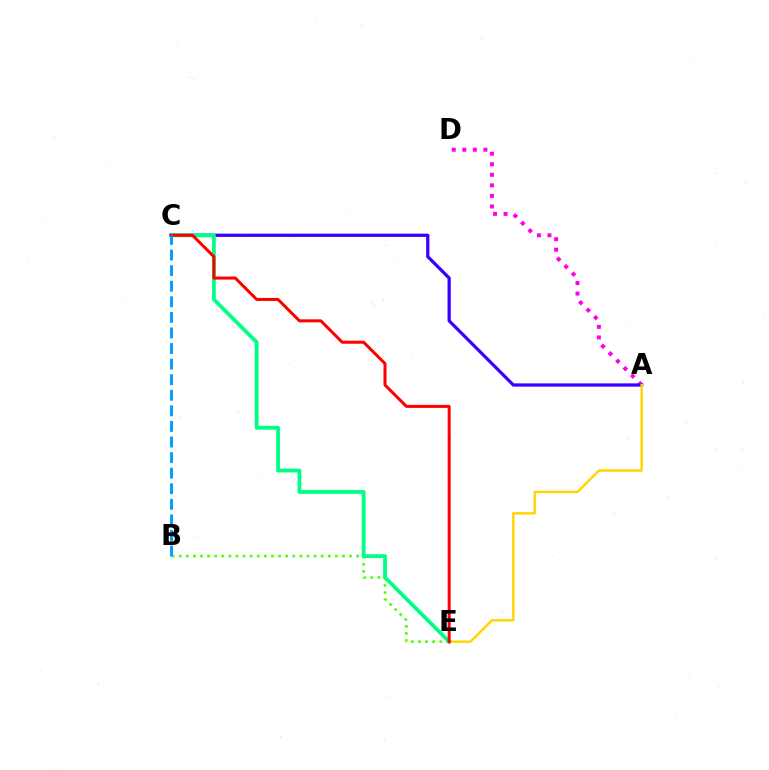{('A', 'D'): [{'color': '#ff00ed', 'line_style': 'dotted', 'thickness': 2.87}], ('A', 'C'): [{'color': '#3700ff', 'line_style': 'solid', 'thickness': 2.33}], ('A', 'E'): [{'color': '#ffd500', 'line_style': 'solid', 'thickness': 1.75}], ('B', 'E'): [{'color': '#4fff00', 'line_style': 'dotted', 'thickness': 1.93}], ('C', 'E'): [{'color': '#00ff86', 'line_style': 'solid', 'thickness': 2.75}, {'color': '#ff0000', 'line_style': 'solid', 'thickness': 2.18}], ('B', 'C'): [{'color': '#009eff', 'line_style': 'dashed', 'thickness': 2.12}]}